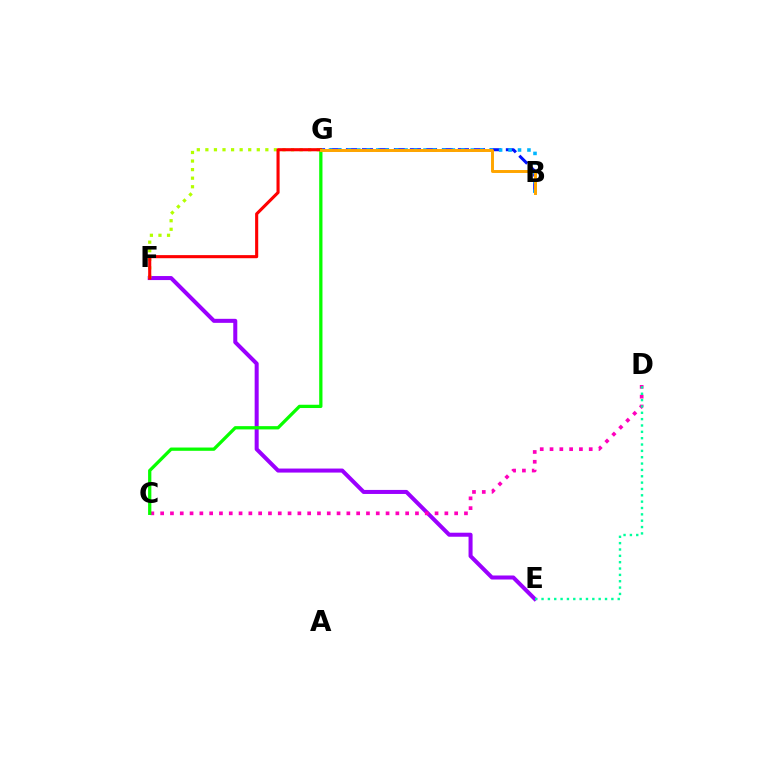{('E', 'F'): [{'color': '#9b00ff', 'line_style': 'solid', 'thickness': 2.9}], ('B', 'G'): [{'color': '#0010ff', 'line_style': 'dashed', 'thickness': 2.17}, {'color': '#00b5ff', 'line_style': 'dotted', 'thickness': 2.57}, {'color': '#ffa500', 'line_style': 'solid', 'thickness': 2.12}], ('C', 'D'): [{'color': '#ff00bd', 'line_style': 'dotted', 'thickness': 2.66}], ('C', 'G'): [{'color': '#08ff00', 'line_style': 'solid', 'thickness': 2.36}], ('F', 'G'): [{'color': '#b3ff00', 'line_style': 'dotted', 'thickness': 2.33}, {'color': '#ff0000', 'line_style': 'solid', 'thickness': 2.23}], ('D', 'E'): [{'color': '#00ff9d', 'line_style': 'dotted', 'thickness': 1.72}]}